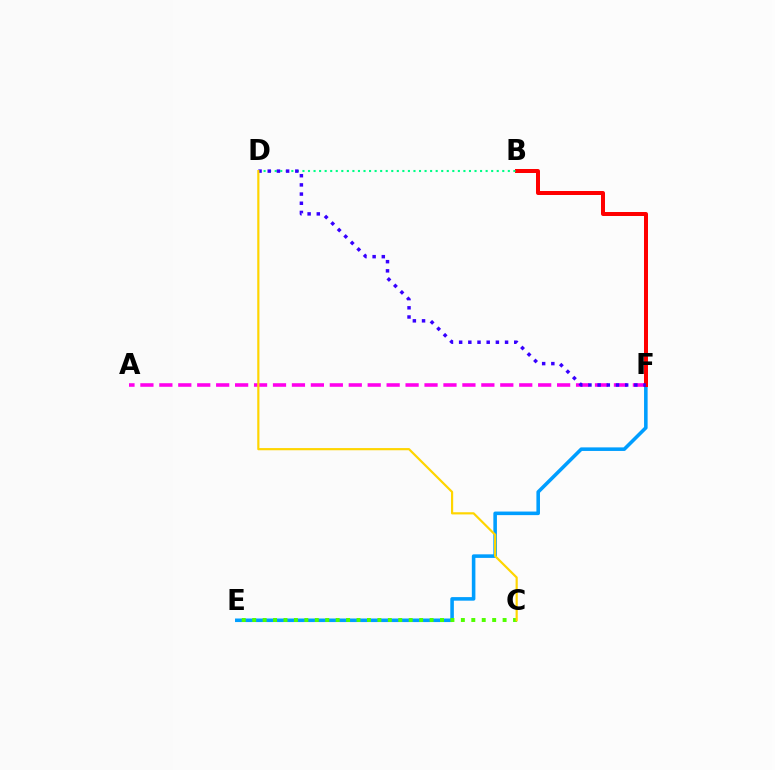{('E', 'F'): [{'color': '#009eff', 'line_style': 'solid', 'thickness': 2.57}], ('C', 'E'): [{'color': '#4fff00', 'line_style': 'dotted', 'thickness': 2.83}], ('A', 'F'): [{'color': '#ff00ed', 'line_style': 'dashed', 'thickness': 2.57}], ('B', 'F'): [{'color': '#ff0000', 'line_style': 'solid', 'thickness': 2.87}], ('B', 'D'): [{'color': '#00ff86', 'line_style': 'dotted', 'thickness': 1.51}], ('D', 'F'): [{'color': '#3700ff', 'line_style': 'dotted', 'thickness': 2.5}], ('C', 'D'): [{'color': '#ffd500', 'line_style': 'solid', 'thickness': 1.58}]}